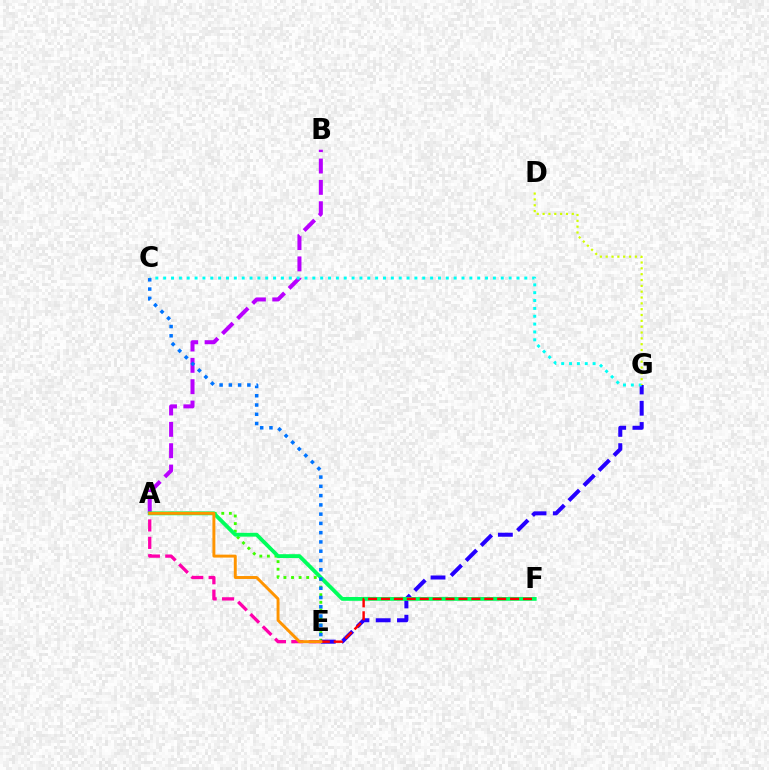{('A', 'B'): [{'color': '#b900ff', 'line_style': 'dashed', 'thickness': 2.9}], ('A', 'E'): [{'color': '#3dff00', 'line_style': 'dotted', 'thickness': 2.06}, {'color': '#ff00ac', 'line_style': 'dashed', 'thickness': 2.36}, {'color': '#ff9400', 'line_style': 'solid', 'thickness': 2.12}], ('E', 'G'): [{'color': '#2500ff', 'line_style': 'dashed', 'thickness': 2.89}], ('C', 'G'): [{'color': '#00fff6', 'line_style': 'dotted', 'thickness': 2.13}], ('A', 'F'): [{'color': '#00ff5c', 'line_style': 'solid', 'thickness': 2.76}], ('D', 'G'): [{'color': '#d1ff00', 'line_style': 'dotted', 'thickness': 1.58}], ('E', 'F'): [{'color': '#ff0000', 'line_style': 'dashed', 'thickness': 1.75}], ('C', 'E'): [{'color': '#0074ff', 'line_style': 'dotted', 'thickness': 2.52}]}